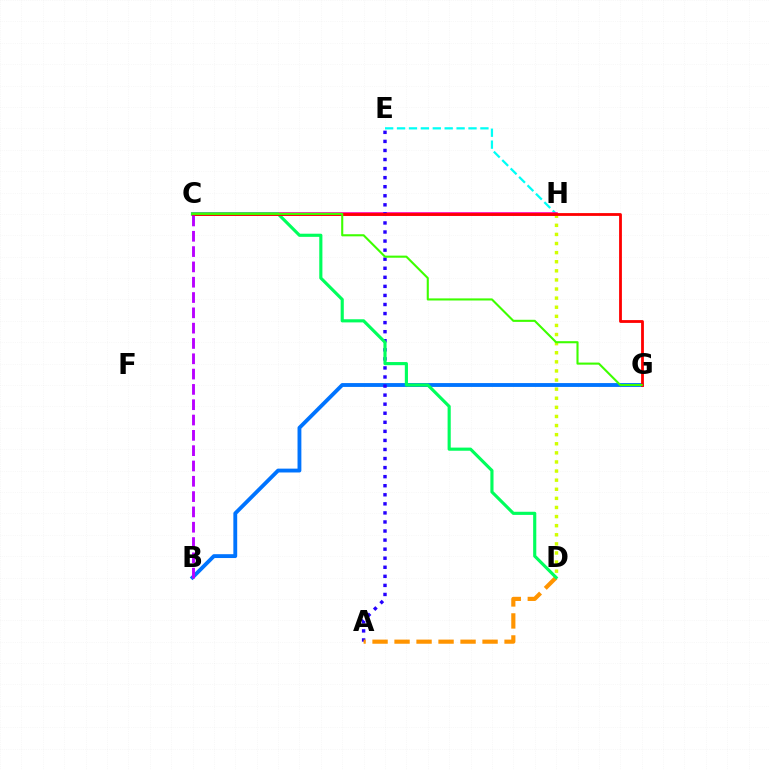{('E', 'H'): [{'color': '#00fff6', 'line_style': 'dashed', 'thickness': 1.62}], ('B', 'G'): [{'color': '#0074ff', 'line_style': 'solid', 'thickness': 2.77}], ('C', 'H'): [{'color': '#ff00ac', 'line_style': 'solid', 'thickness': 2.62}], ('D', 'H'): [{'color': '#d1ff00', 'line_style': 'dotted', 'thickness': 2.47}], ('A', 'E'): [{'color': '#2500ff', 'line_style': 'dotted', 'thickness': 2.46}], ('A', 'D'): [{'color': '#ff9400', 'line_style': 'dashed', 'thickness': 2.99}], ('C', 'D'): [{'color': '#00ff5c', 'line_style': 'solid', 'thickness': 2.26}], ('C', 'G'): [{'color': '#ff0000', 'line_style': 'solid', 'thickness': 2.02}, {'color': '#3dff00', 'line_style': 'solid', 'thickness': 1.51}], ('B', 'C'): [{'color': '#b900ff', 'line_style': 'dashed', 'thickness': 2.08}]}